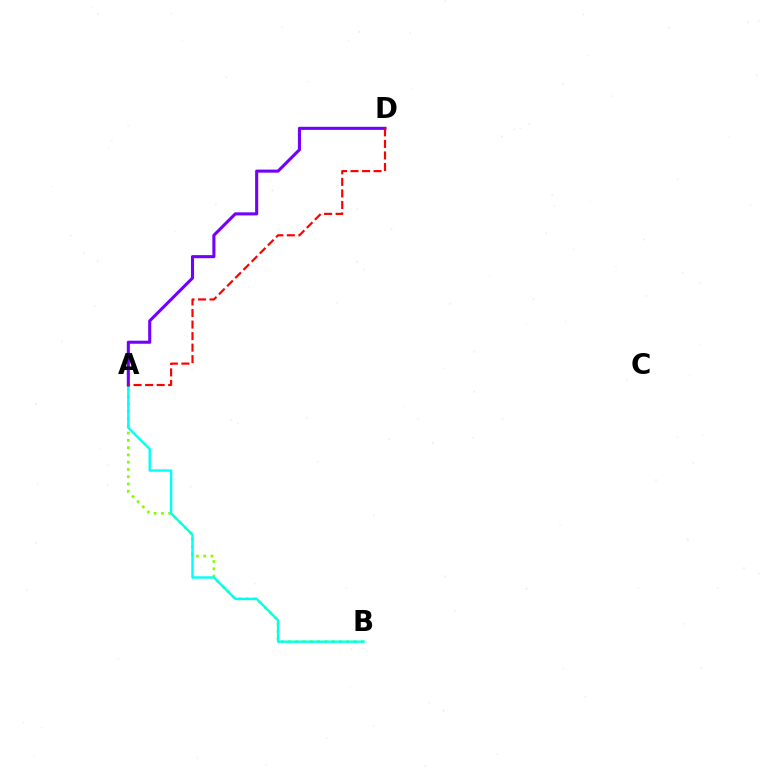{('A', 'B'): [{'color': '#84ff00', 'line_style': 'dotted', 'thickness': 1.97}, {'color': '#00fff6', 'line_style': 'solid', 'thickness': 1.71}], ('A', 'D'): [{'color': '#7200ff', 'line_style': 'solid', 'thickness': 2.21}, {'color': '#ff0000', 'line_style': 'dashed', 'thickness': 1.57}]}